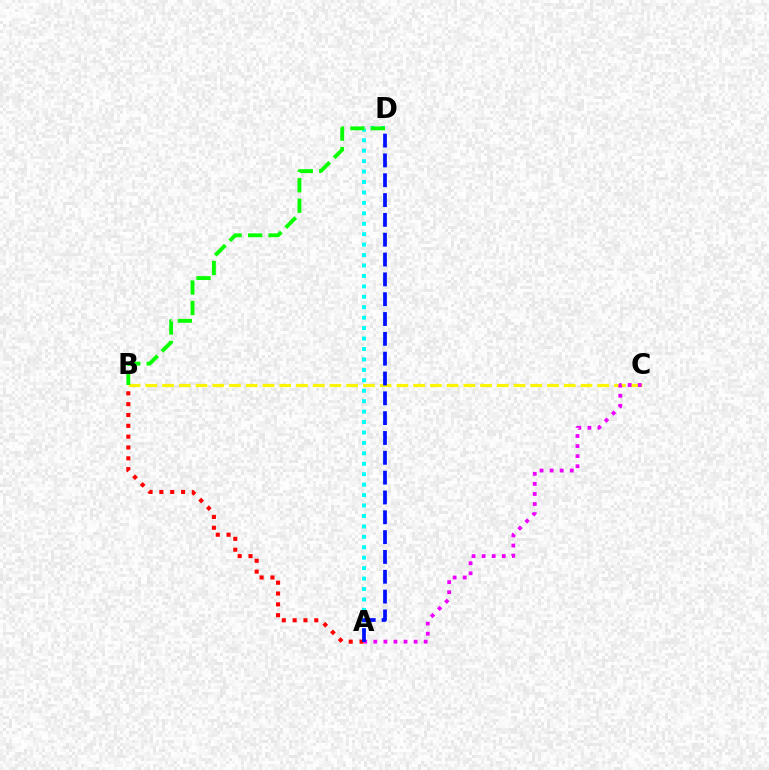{('A', 'D'): [{'color': '#00fff6', 'line_style': 'dotted', 'thickness': 2.84}, {'color': '#0010ff', 'line_style': 'dashed', 'thickness': 2.69}], ('B', 'C'): [{'color': '#fcf500', 'line_style': 'dashed', 'thickness': 2.27}], ('B', 'D'): [{'color': '#08ff00', 'line_style': 'dashed', 'thickness': 2.78}], ('A', 'C'): [{'color': '#ee00ff', 'line_style': 'dotted', 'thickness': 2.74}], ('A', 'B'): [{'color': '#ff0000', 'line_style': 'dotted', 'thickness': 2.94}]}